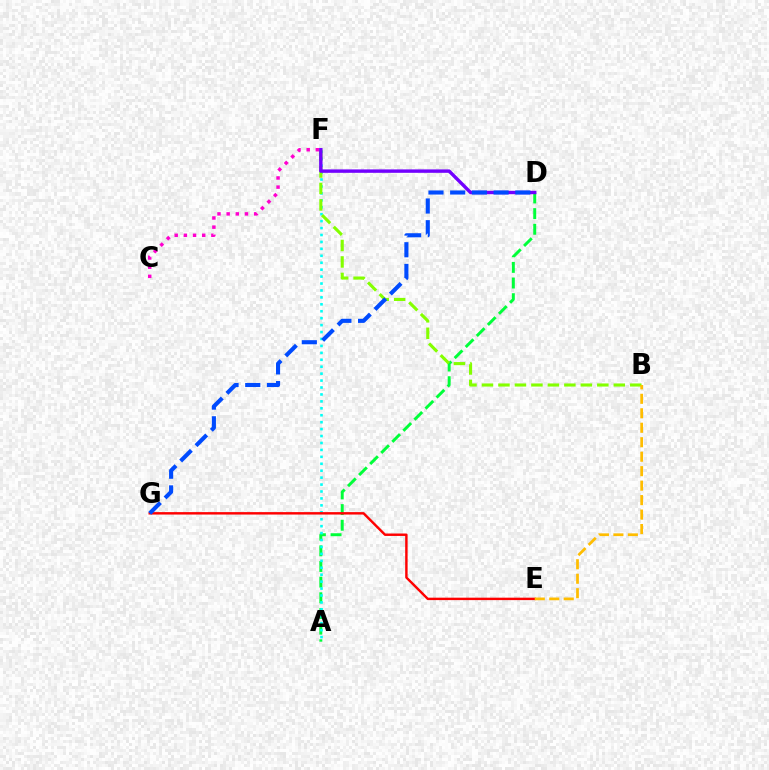{('A', 'D'): [{'color': '#00ff39', 'line_style': 'dashed', 'thickness': 2.13}], ('A', 'F'): [{'color': '#00fff6', 'line_style': 'dotted', 'thickness': 1.88}], ('E', 'G'): [{'color': '#ff0000', 'line_style': 'solid', 'thickness': 1.75}], ('B', 'F'): [{'color': '#84ff00', 'line_style': 'dashed', 'thickness': 2.24}], ('C', 'F'): [{'color': '#ff00cf', 'line_style': 'dotted', 'thickness': 2.49}], ('B', 'E'): [{'color': '#ffbd00', 'line_style': 'dashed', 'thickness': 1.97}], ('D', 'F'): [{'color': '#7200ff', 'line_style': 'solid', 'thickness': 2.45}], ('D', 'G'): [{'color': '#004bff', 'line_style': 'dashed', 'thickness': 2.95}]}